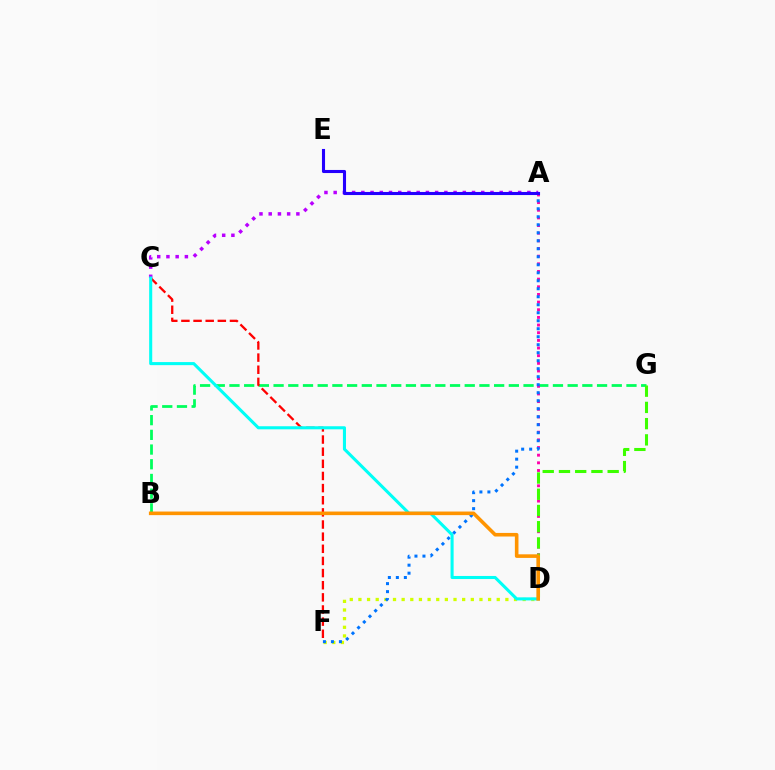{('B', 'G'): [{'color': '#00ff5c', 'line_style': 'dashed', 'thickness': 2.0}], ('A', 'D'): [{'color': '#ff00ac', 'line_style': 'dotted', 'thickness': 2.08}], ('D', 'G'): [{'color': '#3dff00', 'line_style': 'dashed', 'thickness': 2.21}], ('D', 'F'): [{'color': '#d1ff00', 'line_style': 'dotted', 'thickness': 2.35}], ('C', 'F'): [{'color': '#ff0000', 'line_style': 'dashed', 'thickness': 1.65}], ('A', 'C'): [{'color': '#b900ff', 'line_style': 'dotted', 'thickness': 2.51}], ('A', 'F'): [{'color': '#0074ff', 'line_style': 'dotted', 'thickness': 2.17}], ('A', 'E'): [{'color': '#2500ff', 'line_style': 'solid', 'thickness': 2.22}], ('C', 'D'): [{'color': '#00fff6', 'line_style': 'solid', 'thickness': 2.21}], ('B', 'D'): [{'color': '#ff9400', 'line_style': 'solid', 'thickness': 2.59}]}